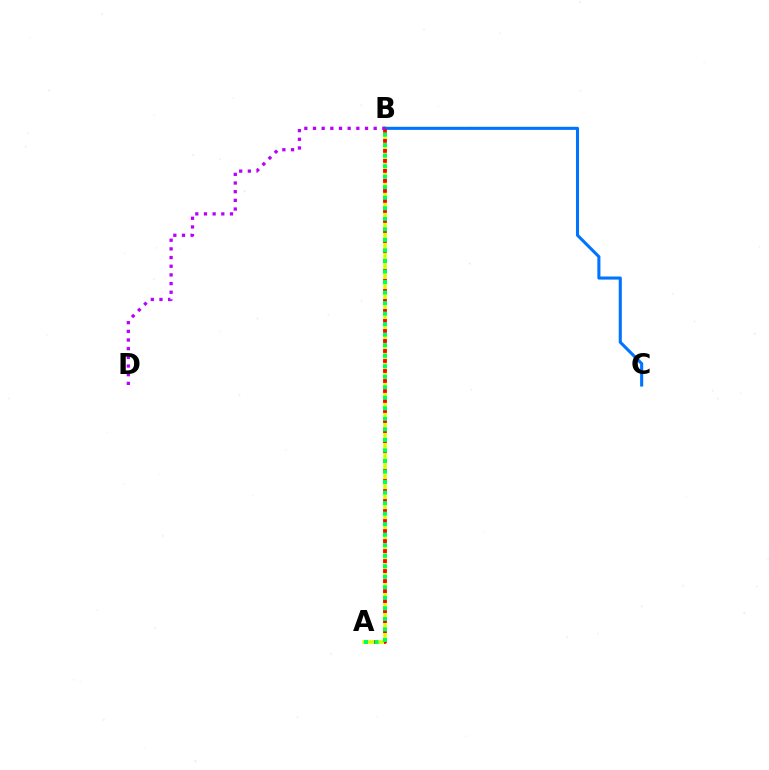{('A', 'B'): [{'color': '#d1ff00', 'line_style': 'solid', 'thickness': 2.57}, {'color': '#ff0000', 'line_style': 'dotted', 'thickness': 2.72}, {'color': '#00ff5c', 'line_style': 'dotted', 'thickness': 2.86}], ('B', 'C'): [{'color': '#0074ff', 'line_style': 'solid', 'thickness': 2.22}], ('B', 'D'): [{'color': '#b900ff', 'line_style': 'dotted', 'thickness': 2.36}]}